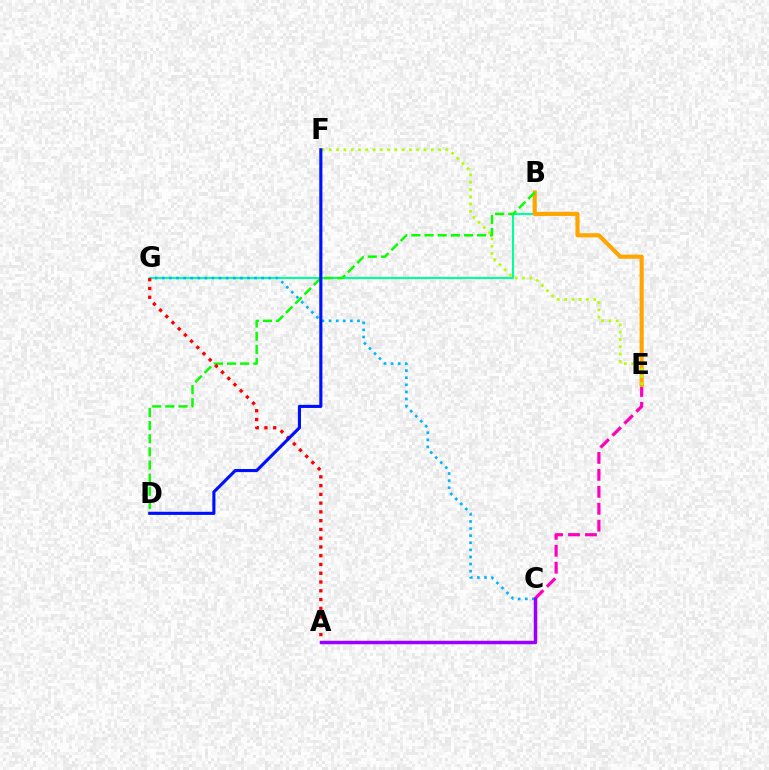{('B', 'G'): [{'color': '#00ff9d', 'line_style': 'solid', 'thickness': 1.52}], ('C', 'E'): [{'color': '#ff00bd', 'line_style': 'dashed', 'thickness': 2.3}], ('B', 'E'): [{'color': '#ffa500', 'line_style': 'solid', 'thickness': 2.97}], ('E', 'F'): [{'color': '#b3ff00', 'line_style': 'dotted', 'thickness': 1.98}], ('C', 'G'): [{'color': '#00b5ff', 'line_style': 'dotted', 'thickness': 1.93}], ('A', 'C'): [{'color': '#9b00ff', 'line_style': 'solid', 'thickness': 2.5}], ('B', 'D'): [{'color': '#08ff00', 'line_style': 'dashed', 'thickness': 1.78}], ('A', 'G'): [{'color': '#ff0000', 'line_style': 'dotted', 'thickness': 2.38}], ('D', 'F'): [{'color': '#0010ff', 'line_style': 'solid', 'thickness': 2.24}]}